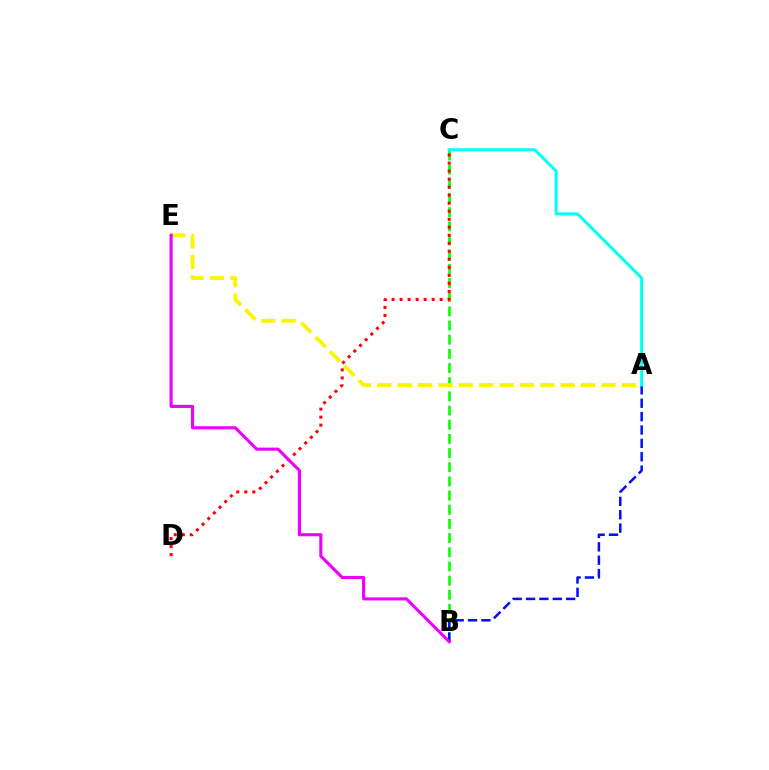{('B', 'C'): [{'color': '#08ff00', 'line_style': 'dashed', 'thickness': 1.93}], ('A', 'B'): [{'color': '#0010ff', 'line_style': 'dashed', 'thickness': 1.82}], ('C', 'D'): [{'color': '#ff0000', 'line_style': 'dotted', 'thickness': 2.18}], ('A', 'E'): [{'color': '#fcf500', 'line_style': 'dashed', 'thickness': 2.77}], ('B', 'E'): [{'color': '#ee00ff', 'line_style': 'solid', 'thickness': 2.23}], ('A', 'C'): [{'color': '#00fff6', 'line_style': 'solid', 'thickness': 2.14}]}